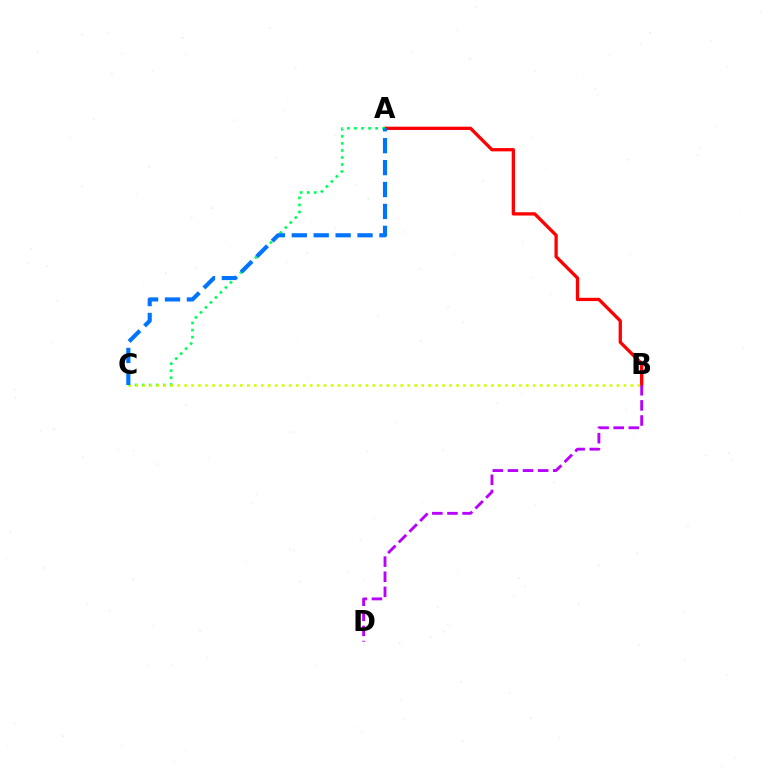{('A', 'B'): [{'color': '#ff0000', 'line_style': 'solid', 'thickness': 2.37}], ('B', 'D'): [{'color': '#b900ff', 'line_style': 'dashed', 'thickness': 2.05}], ('A', 'C'): [{'color': '#00ff5c', 'line_style': 'dotted', 'thickness': 1.92}, {'color': '#0074ff', 'line_style': 'dashed', 'thickness': 2.98}], ('B', 'C'): [{'color': '#d1ff00', 'line_style': 'dotted', 'thickness': 1.89}]}